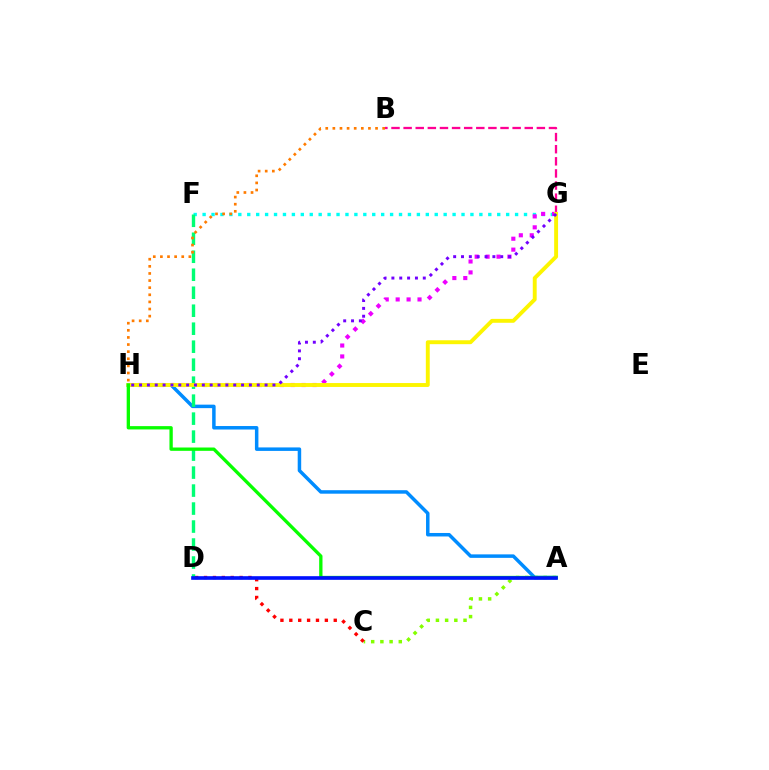{('A', 'C'): [{'color': '#84ff00', 'line_style': 'dotted', 'thickness': 2.5}], ('B', 'G'): [{'color': '#ff0094', 'line_style': 'dashed', 'thickness': 1.65}], ('C', 'D'): [{'color': '#ff0000', 'line_style': 'dotted', 'thickness': 2.41}], ('F', 'G'): [{'color': '#00fff6', 'line_style': 'dotted', 'thickness': 2.43}], ('G', 'H'): [{'color': '#ee00ff', 'line_style': 'dotted', 'thickness': 2.97}, {'color': '#fcf500', 'line_style': 'solid', 'thickness': 2.81}, {'color': '#7200ff', 'line_style': 'dotted', 'thickness': 2.13}], ('A', 'H'): [{'color': '#008cff', 'line_style': 'solid', 'thickness': 2.51}, {'color': '#08ff00', 'line_style': 'solid', 'thickness': 2.39}], ('D', 'F'): [{'color': '#00ff74', 'line_style': 'dashed', 'thickness': 2.44}], ('B', 'H'): [{'color': '#ff7c00', 'line_style': 'dotted', 'thickness': 1.93}], ('A', 'D'): [{'color': '#0010ff', 'line_style': 'solid', 'thickness': 2.61}]}